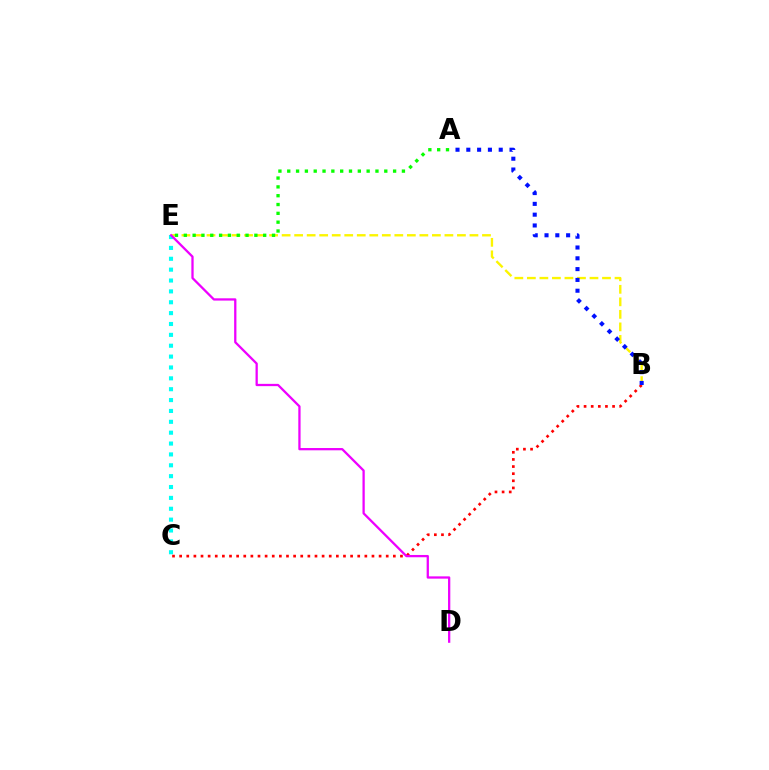{('B', 'E'): [{'color': '#fcf500', 'line_style': 'dashed', 'thickness': 1.7}], ('C', 'E'): [{'color': '#00fff6', 'line_style': 'dotted', 'thickness': 2.95}], ('B', 'C'): [{'color': '#ff0000', 'line_style': 'dotted', 'thickness': 1.94}], ('D', 'E'): [{'color': '#ee00ff', 'line_style': 'solid', 'thickness': 1.64}], ('A', 'E'): [{'color': '#08ff00', 'line_style': 'dotted', 'thickness': 2.4}], ('A', 'B'): [{'color': '#0010ff', 'line_style': 'dotted', 'thickness': 2.93}]}